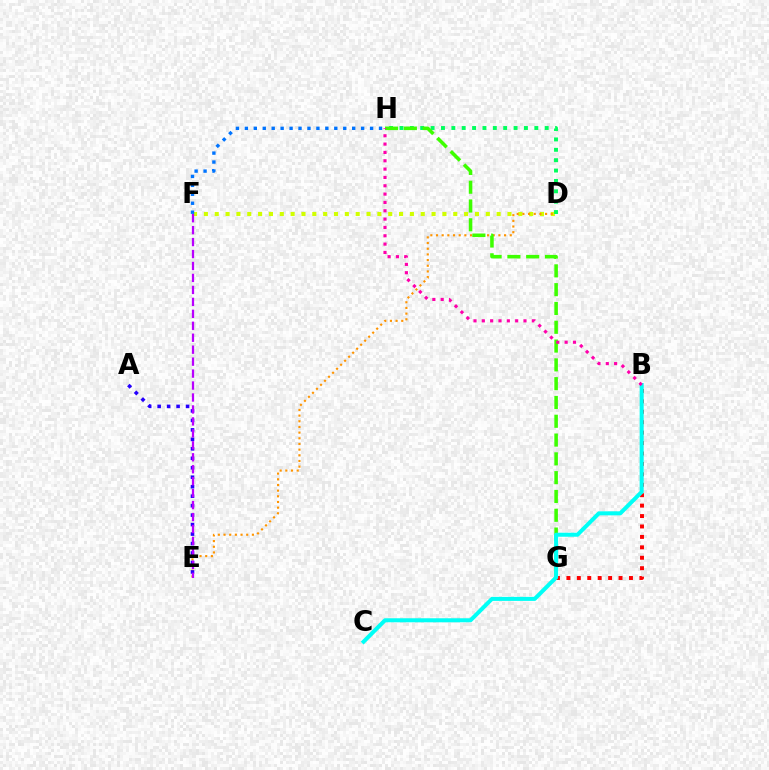{('D', 'F'): [{'color': '#d1ff00', 'line_style': 'dotted', 'thickness': 2.95}], ('D', 'E'): [{'color': '#ff9400', 'line_style': 'dotted', 'thickness': 1.54}], ('D', 'H'): [{'color': '#00ff5c', 'line_style': 'dotted', 'thickness': 2.82}], ('B', 'G'): [{'color': '#ff0000', 'line_style': 'dotted', 'thickness': 2.83}], ('G', 'H'): [{'color': '#3dff00', 'line_style': 'dashed', 'thickness': 2.55}], ('A', 'E'): [{'color': '#2500ff', 'line_style': 'dotted', 'thickness': 2.57}], ('B', 'C'): [{'color': '#00fff6', 'line_style': 'solid', 'thickness': 2.9}], ('B', 'H'): [{'color': '#ff00ac', 'line_style': 'dotted', 'thickness': 2.26}], ('E', 'F'): [{'color': '#b900ff', 'line_style': 'dashed', 'thickness': 1.62}], ('F', 'H'): [{'color': '#0074ff', 'line_style': 'dotted', 'thickness': 2.43}]}